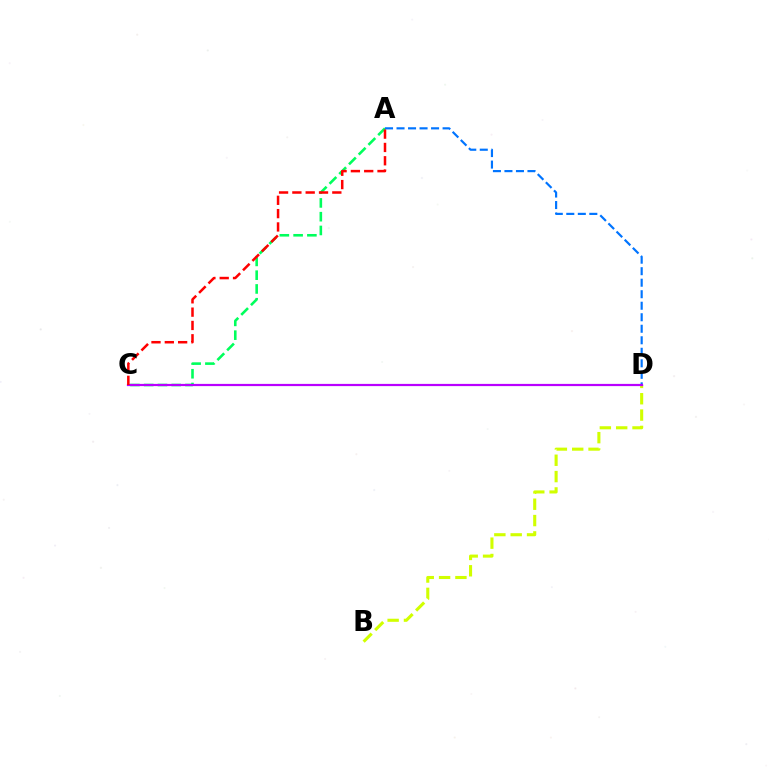{('A', 'C'): [{'color': '#00ff5c', 'line_style': 'dashed', 'thickness': 1.87}, {'color': '#ff0000', 'line_style': 'dashed', 'thickness': 1.81}], ('B', 'D'): [{'color': '#d1ff00', 'line_style': 'dashed', 'thickness': 2.22}], ('A', 'D'): [{'color': '#0074ff', 'line_style': 'dashed', 'thickness': 1.56}], ('C', 'D'): [{'color': '#b900ff', 'line_style': 'solid', 'thickness': 1.59}]}